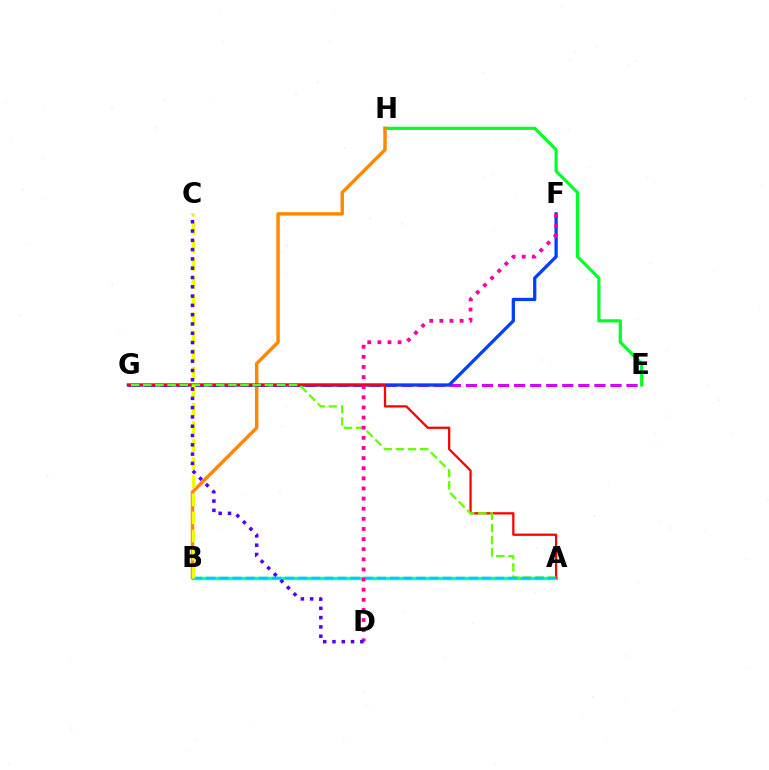{('E', 'H'): [{'color': '#00ff27', 'line_style': 'solid', 'thickness': 2.28}], ('A', 'B'): [{'color': '#00ffaf', 'line_style': 'solid', 'thickness': 2.45}, {'color': '#00c7ff', 'line_style': 'dashed', 'thickness': 1.78}], ('B', 'H'): [{'color': '#ff8800', 'line_style': 'solid', 'thickness': 2.48}], ('E', 'G'): [{'color': '#d600ff', 'line_style': 'dashed', 'thickness': 2.18}], ('F', 'G'): [{'color': '#003fff', 'line_style': 'solid', 'thickness': 2.36}], ('A', 'G'): [{'color': '#ff0000', 'line_style': 'solid', 'thickness': 1.64}, {'color': '#66ff00', 'line_style': 'dashed', 'thickness': 1.65}], ('B', 'C'): [{'color': '#eeff00', 'line_style': 'dashed', 'thickness': 2.46}], ('D', 'F'): [{'color': '#ff00a0', 'line_style': 'dotted', 'thickness': 2.75}], ('C', 'D'): [{'color': '#4f00ff', 'line_style': 'dotted', 'thickness': 2.53}]}